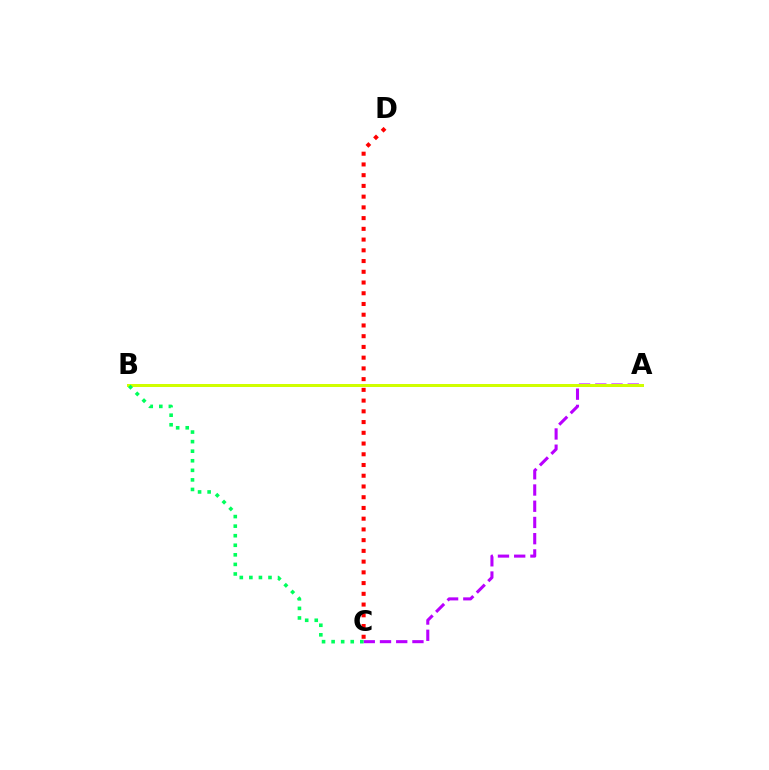{('A', 'B'): [{'color': '#0074ff', 'line_style': 'solid', 'thickness': 1.9}, {'color': '#d1ff00', 'line_style': 'solid', 'thickness': 2.15}], ('A', 'C'): [{'color': '#b900ff', 'line_style': 'dashed', 'thickness': 2.2}], ('B', 'C'): [{'color': '#00ff5c', 'line_style': 'dotted', 'thickness': 2.6}], ('C', 'D'): [{'color': '#ff0000', 'line_style': 'dotted', 'thickness': 2.92}]}